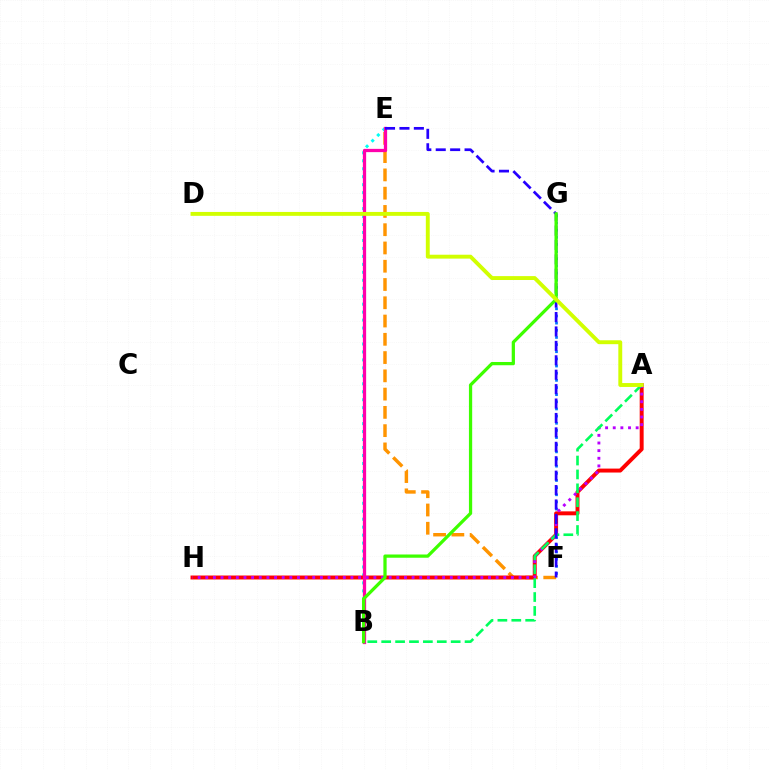{('F', 'G'): [{'color': '#0074ff', 'line_style': 'dotted', 'thickness': 1.94}], ('E', 'F'): [{'color': '#ff9400', 'line_style': 'dashed', 'thickness': 2.48}, {'color': '#2500ff', 'line_style': 'dashed', 'thickness': 1.96}], ('B', 'E'): [{'color': '#00fff6', 'line_style': 'dotted', 'thickness': 2.16}, {'color': '#ff00ac', 'line_style': 'solid', 'thickness': 2.35}], ('A', 'H'): [{'color': '#ff0000', 'line_style': 'solid', 'thickness': 2.84}, {'color': '#b900ff', 'line_style': 'dotted', 'thickness': 2.08}], ('A', 'B'): [{'color': '#00ff5c', 'line_style': 'dashed', 'thickness': 1.89}], ('B', 'G'): [{'color': '#3dff00', 'line_style': 'solid', 'thickness': 2.34}], ('A', 'D'): [{'color': '#d1ff00', 'line_style': 'solid', 'thickness': 2.8}]}